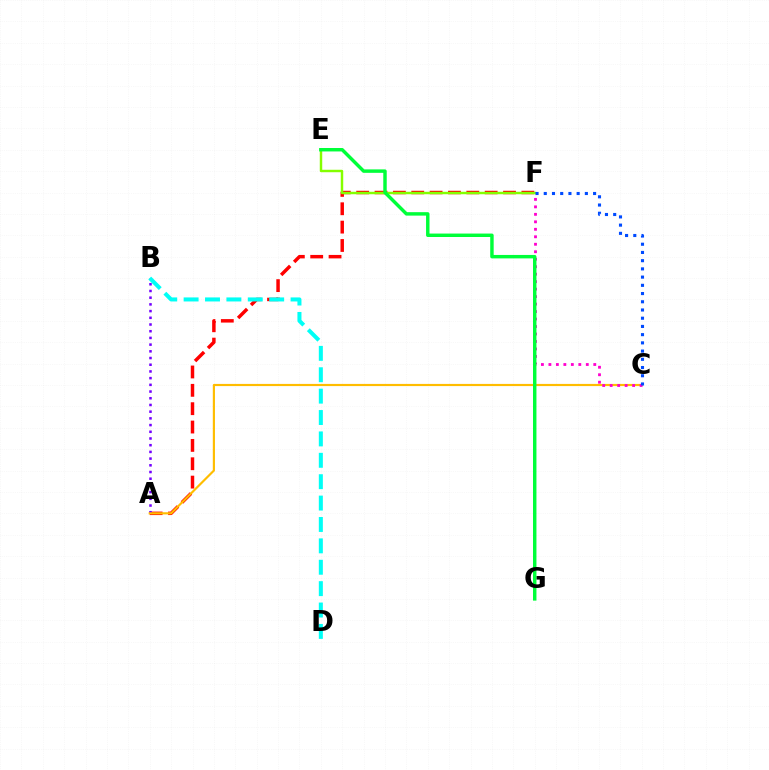{('A', 'F'): [{'color': '#ff0000', 'line_style': 'dashed', 'thickness': 2.49}], ('E', 'F'): [{'color': '#84ff00', 'line_style': 'solid', 'thickness': 1.77}], ('A', 'B'): [{'color': '#7200ff', 'line_style': 'dotted', 'thickness': 1.82}], ('A', 'C'): [{'color': '#ffbd00', 'line_style': 'solid', 'thickness': 1.56}], ('B', 'D'): [{'color': '#00fff6', 'line_style': 'dashed', 'thickness': 2.91}], ('C', 'F'): [{'color': '#ff00cf', 'line_style': 'dotted', 'thickness': 2.03}, {'color': '#004bff', 'line_style': 'dotted', 'thickness': 2.23}], ('E', 'G'): [{'color': '#00ff39', 'line_style': 'solid', 'thickness': 2.48}]}